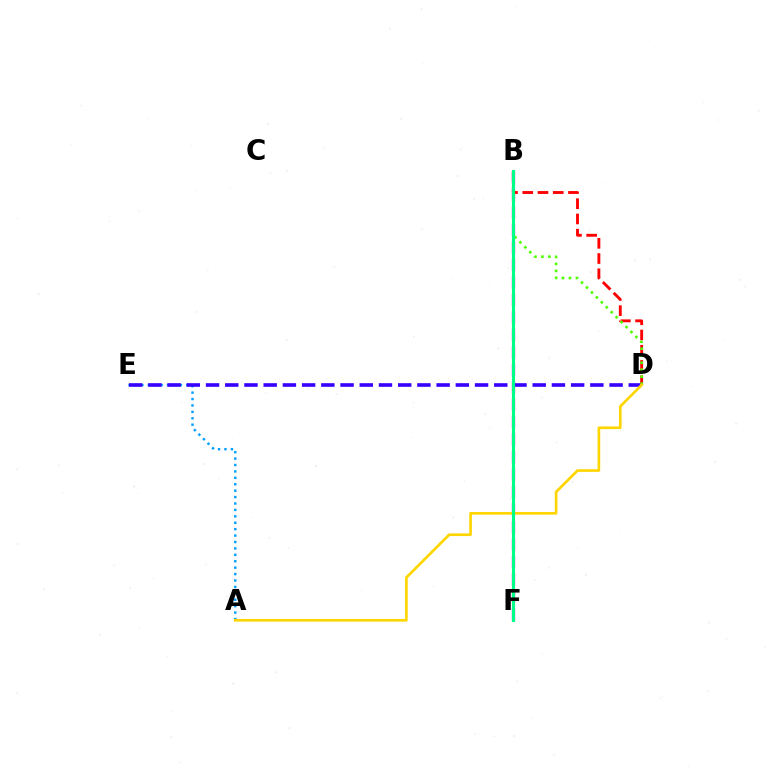{('B', 'F'): [{'color': '#ff00ed', 'line_style': 'dashed', 'thickness': 2.37}, {'color': '#00ff86', 'line_style': 'solid', 'thickness': 2.24}], ('A', 'E'): [{'color': '#009eff', 'line_style': 'dotted', 'thickness': 1.74}], ('D', 'E'): [{'color': '#3700ff', 'line_style': 'dashed', 'thickness': 2.61}], ('B', 'D'): [{'color': '#ff0000', 'line_style': 'dashed', 'thickness': 2.07}, {'color': '#4fff00', 'line_style': 'dotted', 'thickness': 1.9}], ('A', 'D'): [{'color': '#ffd500', 'line_style': 'solid', 'thickness': 1.91}]}